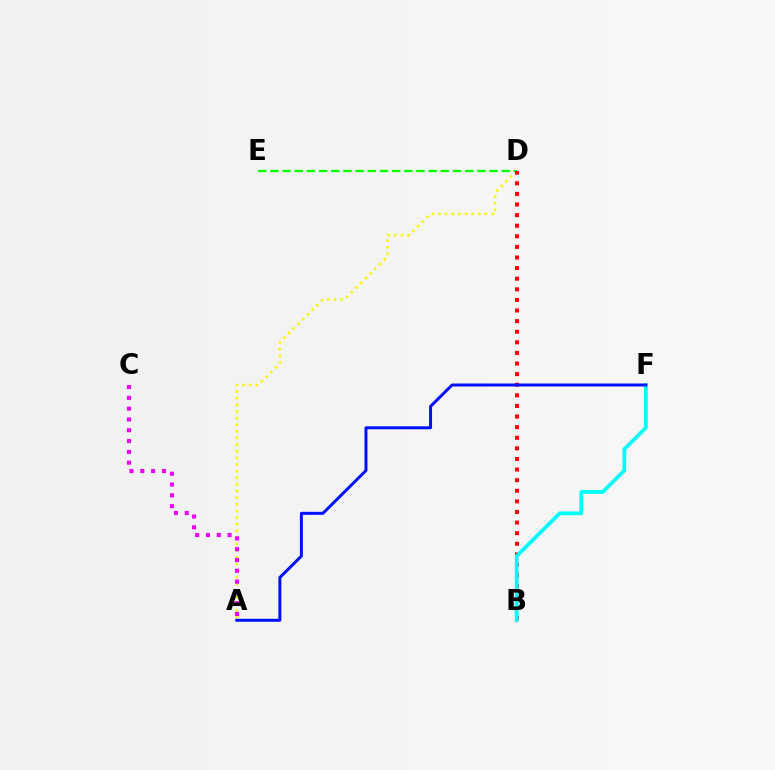{('A', 'D'): [{'color': '#fcf500', 'line_style': 'dotted', 'thickness': 1.8}], ('D', 'E'): [{'color': '#08ff00', 'line_style': 'dashed', 'thickness': 1.65}], ('B', 'D'): [{'color': '#ff0000', 'line_style': 'dotted', 'thickness': 2.88}], ('B', 'F'): [{'color': '#00fff6', 'line_style': 'solid', 'thickness': 2.72}], ('A', 'F'): [{'color': '#0010ff', 'line_style': 'solid', 'thickness': 2.15}], ('A', 'C'): [{'color': '#ee00ff', 'line_style': 'dotted', 'thickness': 2.94}]}